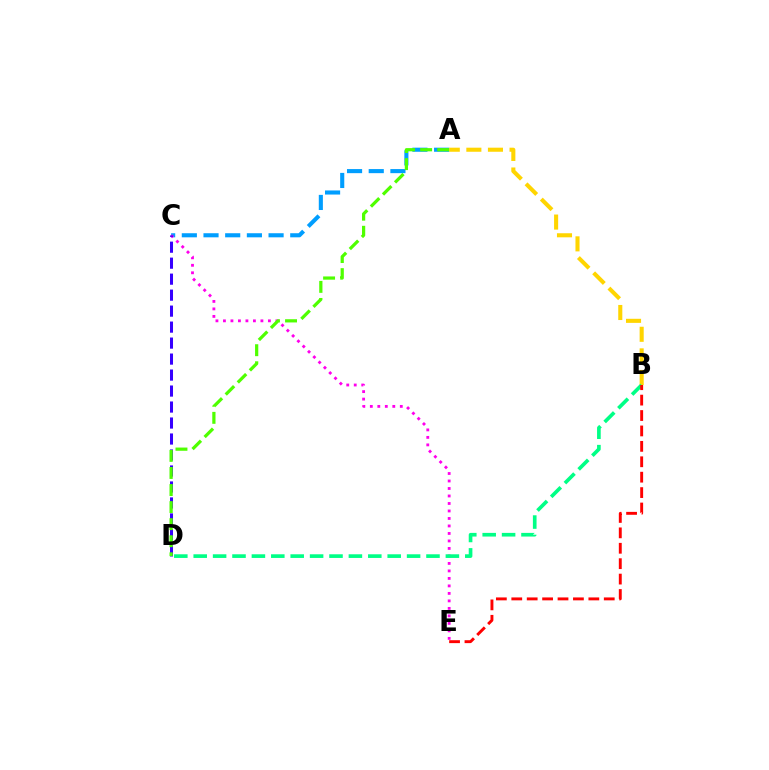{('A', 'C'): [{'color': '#009eff', 'line_style': 'dashed', 'thickness': 2.95}], ('C', 'E'): [{'color': '#ff00ed', 'line_style': 'dotted', 'thickness': 2.04}], ('A', 'B'): [{'color': '#ffd500', 'line_style': 'dashed', 'thickness': 2.93}], ('B', 'D'): [{'color': '#00ff86', 'line_style': 'dashed', 'thickness': 2.64}], ('B', 'E'): [{'color': '#ff0000', 'line_style': 'dashed', 'thickness': 2.09}], ('C', 'D'): [{'color': '#3700ff', 'line_style': 'dashed', 'thickness': 2.17}], ('A', 'D'): [{'color': '#4fff00', 'line_style': 'dashed', 'thickness': 2.32}]}